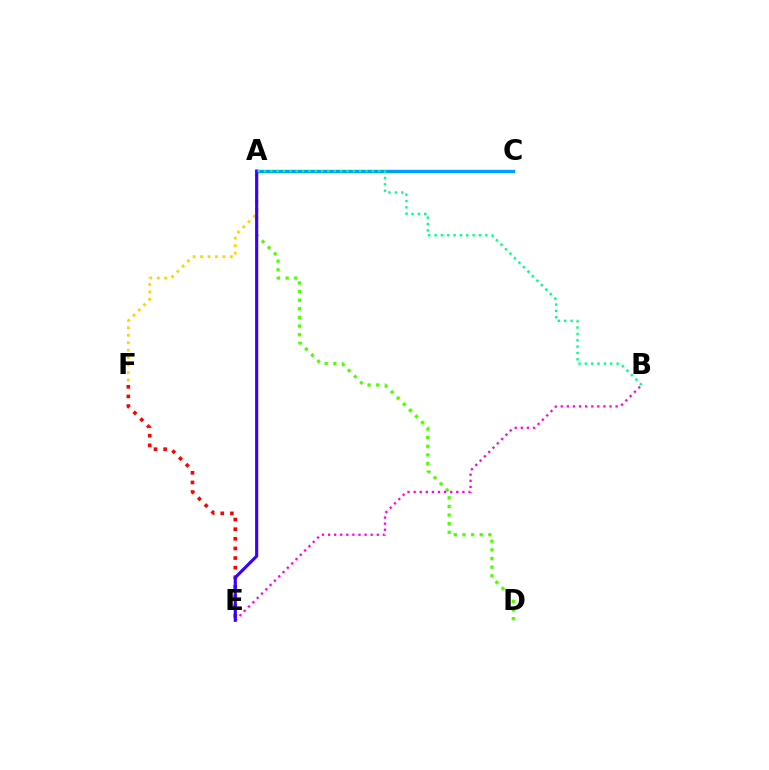{('A', 'D'): [{'color': '#4fff00', 'line_style': 'dotted', 'thickness': 2.34}], ('B', 'E'): [{'color': '#ff00ed', 'line_style': 'dotted', 'thickness': 1.66}], ('A', 'C'): [{'color': '#009eff', 'line_style': 'solid', 'thickness': 2.43}], ('A', 'F'): [{'color': '#ffd500', 'line_style': 'dotted', 'thickness': 2.03}], ('E', 'F'): [{'color': '#ff0000', 'line_style': 'dotted', 'thickness': 2.61}], ('A', 'E'): [{'color': '#3700ff', 'line_style': 'solid', 'thickness': 2.25}], ('A', 'B'): [{'color': '#00ff86', 'line_style': 'dotted', 'thickness': 1.72}]}